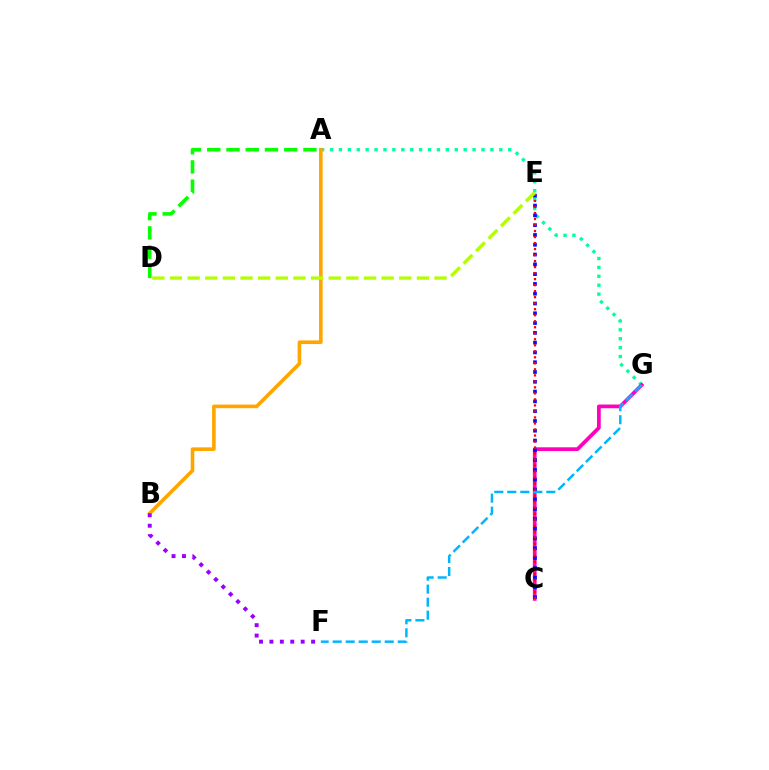{('A', 'G'): [{'color': '#00ff9d', 'line_style': 'dotted', 'thickness': 2.42}], ('A', 'B'): [{'color': '#ffa500', 'line_style': 'solid', 'thickness': 2.61}], ('C', 'G'): [{'color': '#ff00bd', 'line_style': 'solid', 'thickness': 2.68}], ('C', 'E'): [{'color': '#0010ff', 'line_style': 'dotted', 'thickness': 2.66}, {'color': '#ff0000', 'line_style': 'dotted', 'thickness': 1.63}], ('F', 'G'): [{'color': '#00b5ff', 'line_style': 'dashed', 'thickness': 1.77}], ('B', 'F'): [{'color': '#9b00ff', 'line_style': 'dotted', 'thickness': 2.83}], ('D', 'E'): [{'color': '#b3ff00', 'line_style': 'dashed', 'thickness': 2.4}], ('A', 'D'): [{'color': '#08ff00', 'line_style': 'dashed', 'thickness': 2.61}]}